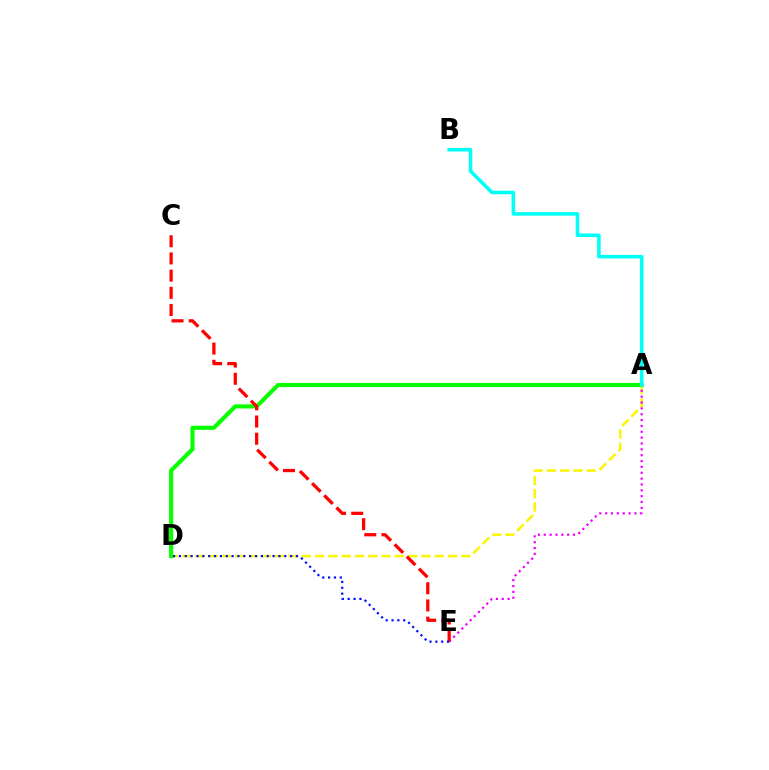{('A', 'D'): [{'color': '#fcf500', 'line_style': 'dashed', 'thickness': 1.8}, {'color': '#08ff00', 'line_style': 'solid', 'thickness': 2.96}], ('A', 'E'): [{'color': '#ee00ff', 'line_style': 'dotted', 'thickness': 1.59}], ('C', 'E'): [{'color': '#ff0000', 'line_style': 'dashed', 'thickness': 2.34}], ('A', 'B'): [{'color': '#00fff6', 'line_style': 'solid', 'thickness': 2.57}], ('D', 'E'): [{'color': '#0010ff', 'line_style': 'dotted', 'thickness': 1.59}]}